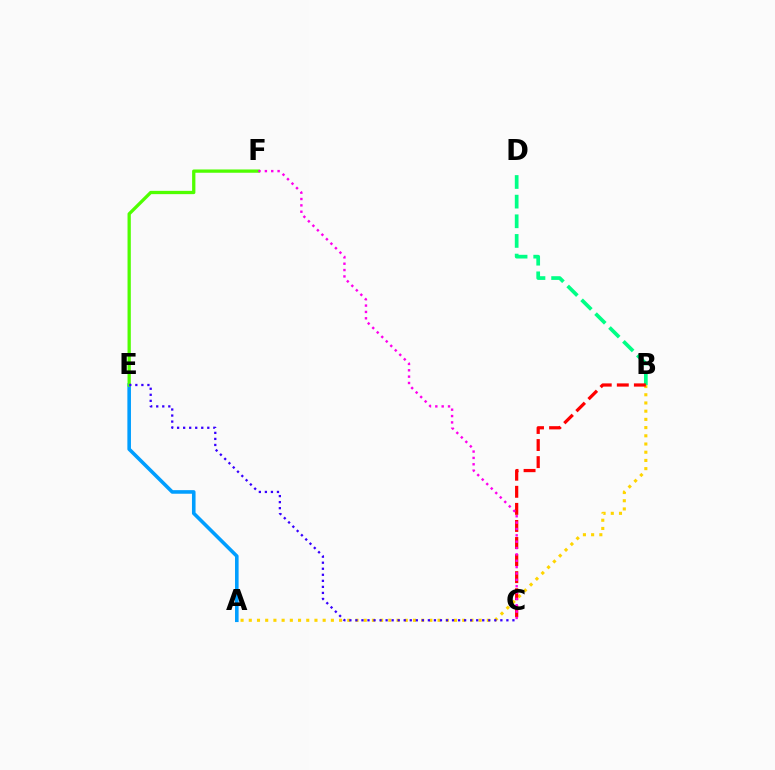{('A', 'E'): [{'color': '#009eff', 'line_style': 'solid', 'thickness': 2.58}], ('A', 'B'): [{'color': '#ffd500', 'line_style': 'dotted', 'thickness': 2.23}], ('B', 'D'): [{'color': '#00ff86', 'line_style': 'dashed', 'thickness': 2.67}], ('B', 'C'): [{'color': '#ff0000', 'line_style': 'dashed', 'thickness': 2.32}], ('E', 'F'): [{'color': '#4fff00', 'line_style': 'solid', 'thickness': 2.36}], ('C', 'E'): [{'color': '#3700ff', 'line_style': 'dotted', 'thickness': 1.64}], ('C', 'F'): [{'color': '#ff00ed', 'line_style': 'dotted', 'thickness': 1.73}]}